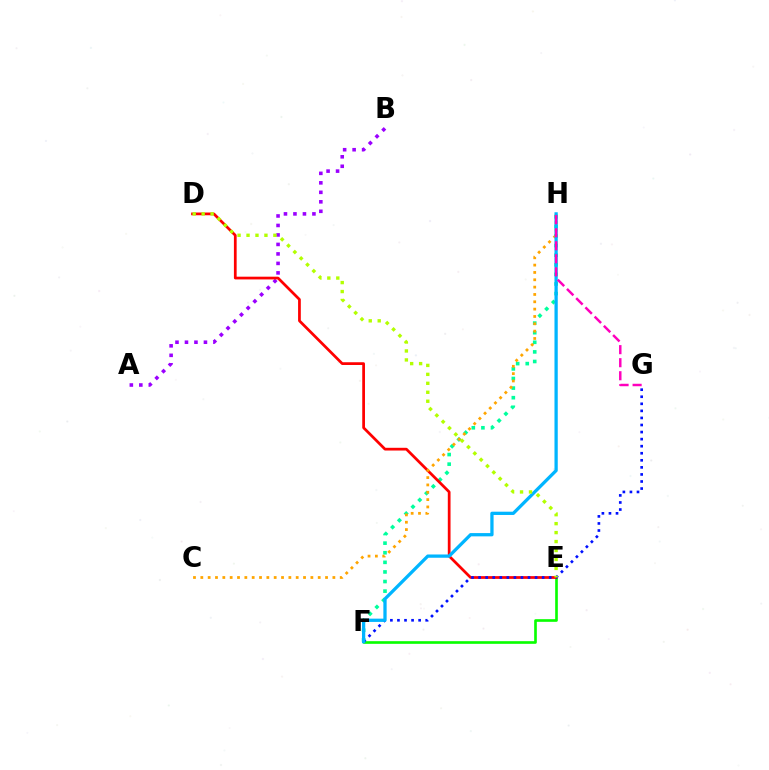{('F', 'H'): [{'color': '#00ff9d', 'line_style': 'dotted', 'thickness': 2.61}, {'color': '#00b5ff', 'line_style': 'solid', 'thickness': 2.36}], ('E', 'F'): [{'color': '#08ff00', 'line_style': 'solid', 'thickness': 1.91}], ('A', 'B'): [{'color': '#9b00ff', 'line_style': 'dotted', 'thickness': 2.58}], ('D', 'E'): [{'color': '#ff0000', 'line_style': 'solid', 'thickness': 1.97}, {'color': '#b3ff00', 'line_style': 'dotted', 'thickness': 2.43}], ('F', 'G'): [{'color': '#0010ff', 'line_style': 'dotted', 'thickness': 1.92}], ('C', 'H'): [{'color': '#ffa500', 'line_style': 'dotted', 'thickness': 1.99}], ('G', 'H'): [{'color': '#ff00bd', 'line_style': 'dashed', 'thickness': 1.77}]}